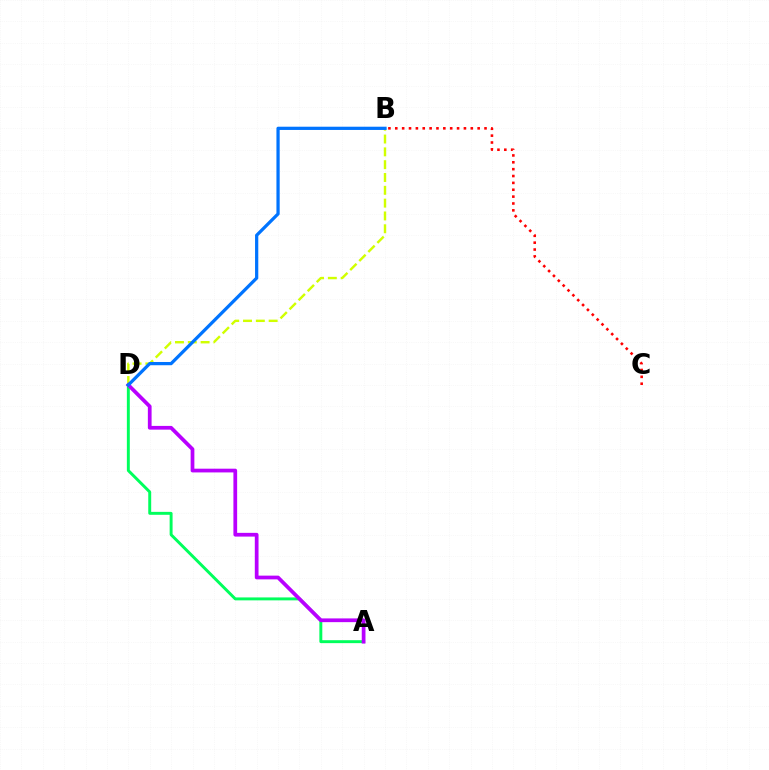{('B', 'D'): [{'color': '#d1ff00', 'line_style': 'dashed', 'thickness': 1.74}, {'color': '#0074ff', 'line_style': 'solid', 'thickness': 2.33}], ('A', 'D'): [{'color': '#00ff5c', 'line_style': 'solid', 'thickness': 2.12}, {'color': '#b900ff', 'line_style': 'solid', 'thickness': 2.69}], ('B', 'C'): [{'color': '#ff0000', 'line_style': 'dotted', 'thickness': 1.86}]}